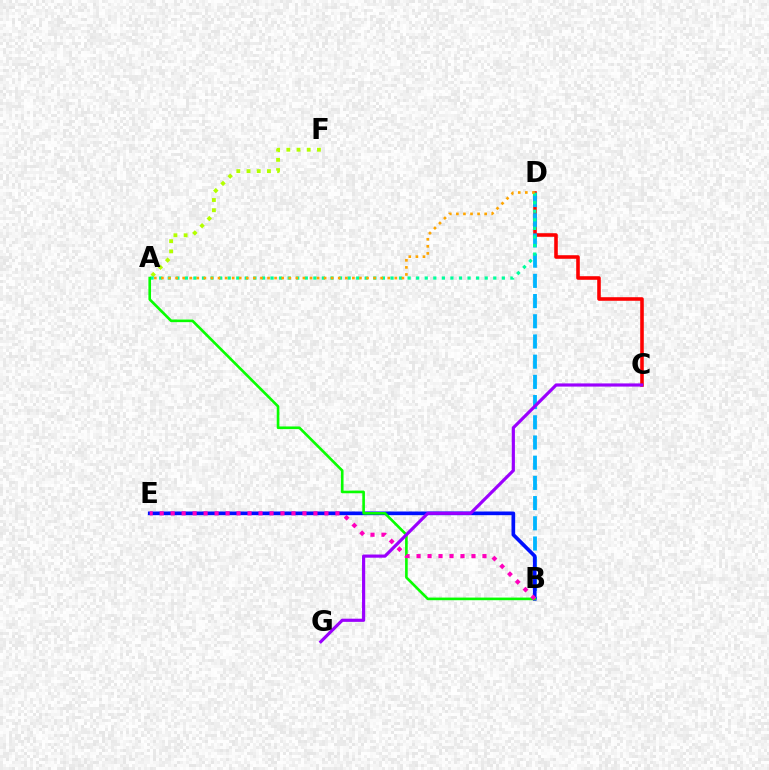{('C', 'D'): [{'color': '#ff0000', 'line_style': 'solid', 'thickness': 2.58}], ('B', 'D'): [{'color': '#00b5ff', 'line_style': 'dashed', 'thickness': 2.74}], ('A', 'F'): [{'color': '#b3ff00', 'line_style': 'dotted', 'thickness': 2.77}], ('B', 'E'): [{'color': '#0010ff', 'line_style': 'solid', 'thickness': 2.65}, {'color': '#ff00bd', 'line_style': 'dotted', 'thickness': 2.98}], ('A', 'D'): [{'color': '#00ff9d', 'line_style': 'dotted', 'thickness': 2.33}, {'color': '#ffa500', 'line_style': 'dotted', 'thickness': 1.92}], ('A', 'B'): [{'color': '#08ff00', 'line_style': 'solid', 'thickness': 1.9}], ('C', 'G'): [{'color': '#9b00ff', 'line_style': 'solid', 'thickness': 2.28}]}